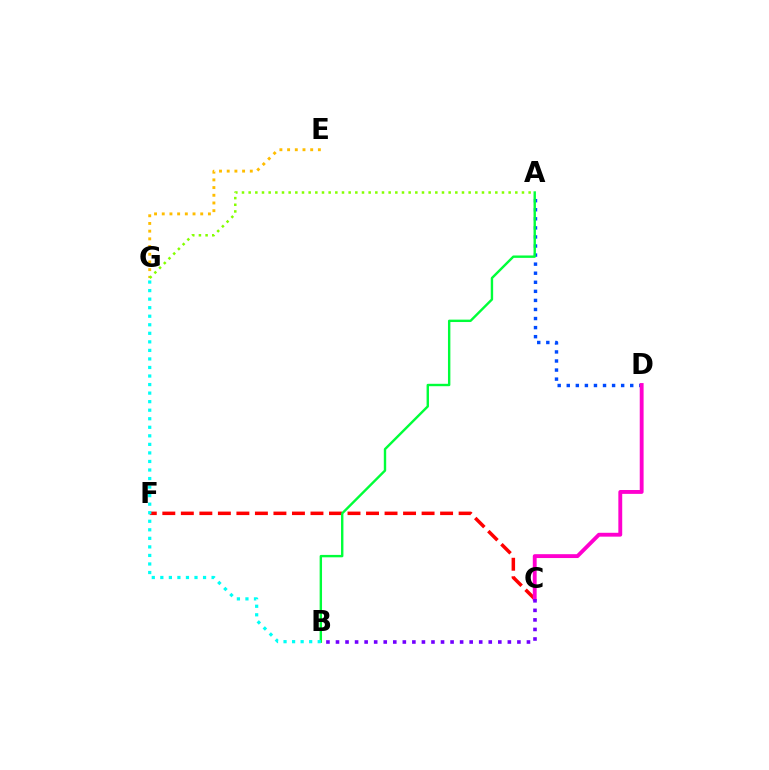{('C', 'F'): [{'color': '#ff0000', 'line_style': 'dashed', 'thickness': 2.52}], ('A', 'D'): [{'color': '#004bff', 'line_style': 'dotted', 'thickness': 2.46}], ('E', 'G'): [{'color': '#ffbd00', 'line_style': 'dotted', 'thickness': 2.09}], ('A', 'G'): [{'color': '#84ff00', 'line_style': 'dotted', 'thickness': 1.81}], ('C', 'D'): [{'color': '#ff00cf', 'line_style': 'solid', 'thickness': 2.78}], ('B', 'C'): [{'color': '#7200ff', 'line_style': 'dotted', 'thickness': 2.59}], ('A', 'B'): [{'color': '#00ff39', 'line_style': 'solid', 'thickness': 1.73}], ('B', 'G'): [{'color': '#00fff6', 'line_style': 'dotted', 'thickness': 2.32}]}